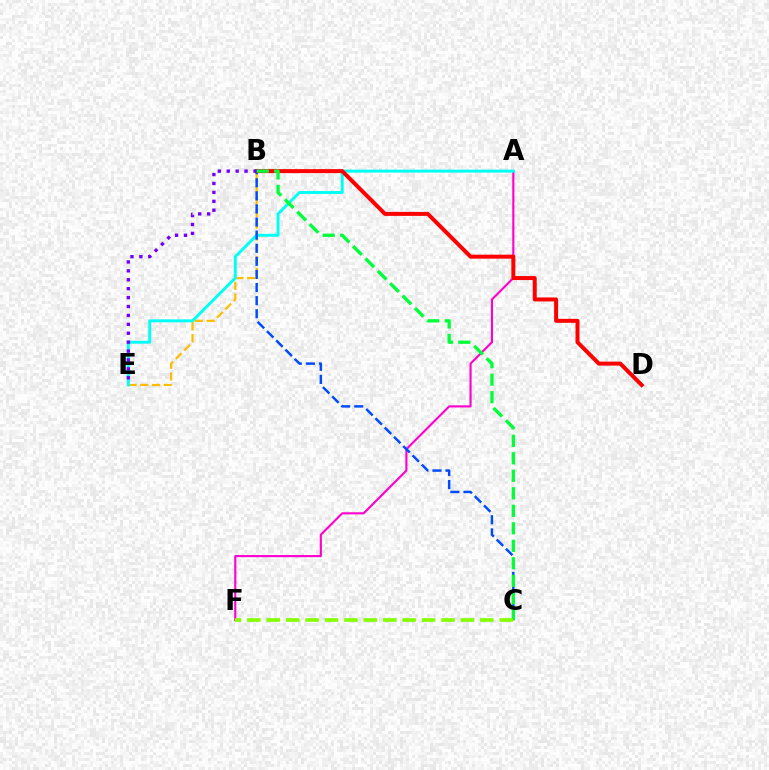{('A', 'F'): [{'color': '#ff00cf', 'line_style': 'solid', 'thickness': 1.53}], ('B', 'E'): [{'color': '#ffbd00', 'line_style': 'dashed', 'thickness': 1.6}, {'color': '#7200ff', 'line_style': 'dotted', 'thickness': 2.42}], ('A', 'E'): [{'color': '#00fff6', 'line_style': 'solid', 'thickness': 2.12}], ('B', 'C'): [{'color': '#004bff', 'line_style': 'dashed', 'thickness': 1.78}, {'color': '#00ff39', 'line_style': 'dashed', 'thickness': 2.38}], ('B', 'D'): [{'color': '#ff0000', 'line_style': 'solid', 'thickness': 2.87}], ('C', 'F'): [{'color': '#84ff00', 'line_style': 'dashed', 'thickness': 2.64}]}